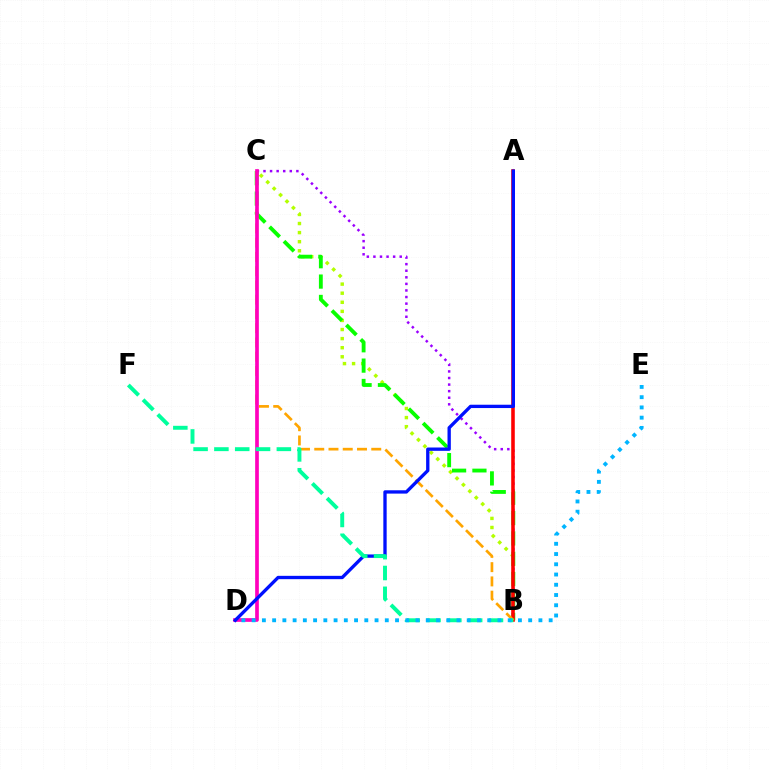{('B', 'C'): [{'color': '#9b00ff', 'line_style': 'dotted', 'thickness': 1.79}, {'color': '#b3ff00', 'line_style': 'dotted', 'thickness': 2.47}, {'color': '#08ff00', 'line_style': 'dashed', 'thickness': 2.76}, {'color': '#ffa500', 'line_style': 'dashed', 'thickness': 1.94}], ('A', 'B'): [{'color': '#ff0000', 'line_style': 'solid', 'thickness': 2.57}], ('C', 'D'): [{'color': '#ff00bd', 'line_style': 'solid', 'thickness': 2.65}], ('A', 'D'): [{'color': '#0010ff', 'line_style': 'solid', 'thickness': 2.39}], ('B', 'F'): [{'color': '#00ff9d', 'line_style': 'dashed', 'thickness': 2.83}], ('D', 'E'): [{'color': '#00b5ff', 'line_style': 'dotted', 'thickness': 2.78}]}